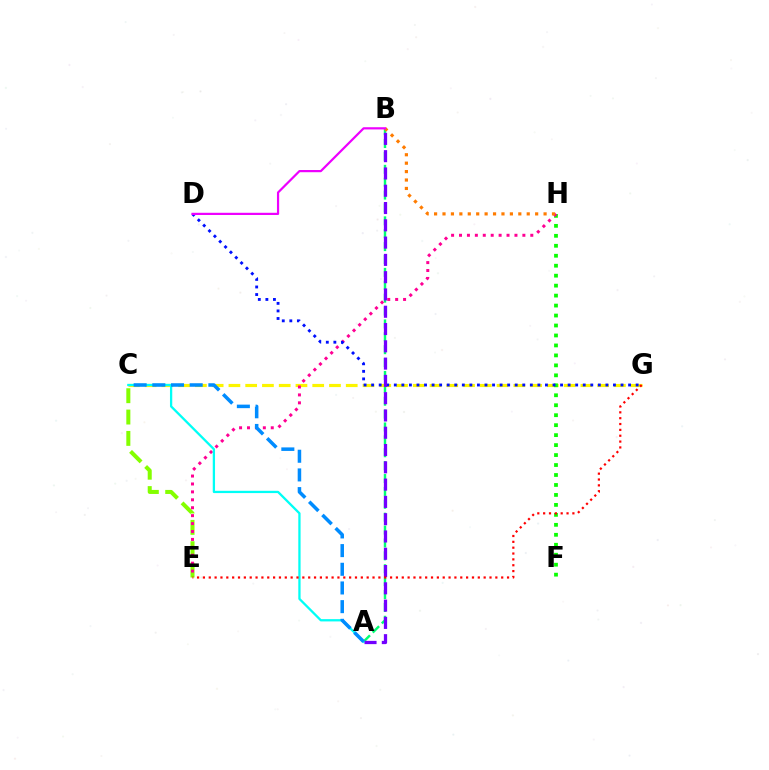{('A', 'B'): [{'color': '#00ff74', 'line_style': 'dashed', 'thickness': 1.75}, {'color': '#7200ff', 'line_style': 'dashed', 'thickness': 2.35}], ('C', 'G'): [{'color': '#fcf500', 'line_style': 'dashed', 'thickness': 2.28}], ('C', 'E'): [{'color': '#84ff00', 'line_style': 'dashed', 'thickness': 2.9}], ('F', 'H'): [{'color': '#08ff00', 'line_style': 'dotted', 'thickness': 2.71}], ('E', 'H'): [{'color': '#ff0094', 'line_style': 'dotted', 'thickness': 2.15}], ('B', 'H'): [{'color': '#ff7c00', 'line_style': 'dotted', 'thickness': 2.29}], ('D', 'G'): [{'color': '#0010ff', 'line_style': 'dotted', 'thickness': 2.05}], ('A', 'C'): [{'color': '#00fff6', 'line_style': 'solid', 'thickness': 1.65}, {'color': '#008cff', 'line_style': 'dashed', 'thickness': 2.54}], ('B', 'D'): [{'color': '#ee00ff', 'line_style': 'solid', 'thickness': 1.59}], ('E', 'G'): [{'color': '#ff0000', 'line_style': 'dotted', 'thickness': 1.59}]}